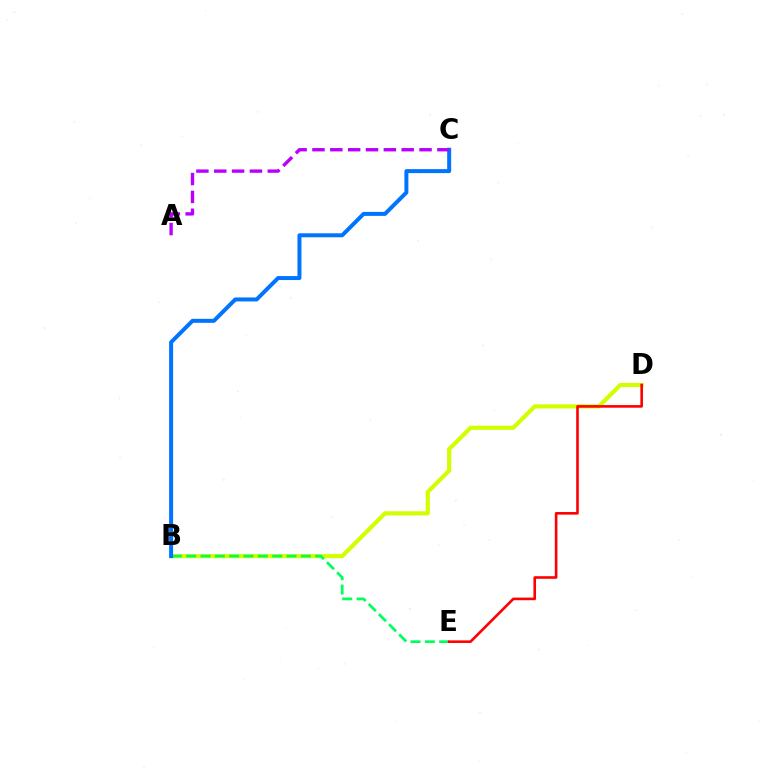{('B', 'D'): [{'color': '#d1ff00', 'line_style': 'solid', 'thickness': 2.99}], ('B', 'E'): [{'color': '#00ff5c', 'line_style': 'dashed', 'thickness': 1.95}], ('B', 'C'): [{'color': '#0074ff', 'line_style': 'solid', 'thickness': 2.87}], ('A', 'C'): [{'color': '#b900ff', 'line_style': 'dashed', 'thickness': 2.42}], ('D', 'E'): [{'color': '#ff0000', 'line_style': 'solid', 'thickness': 1.88}]}